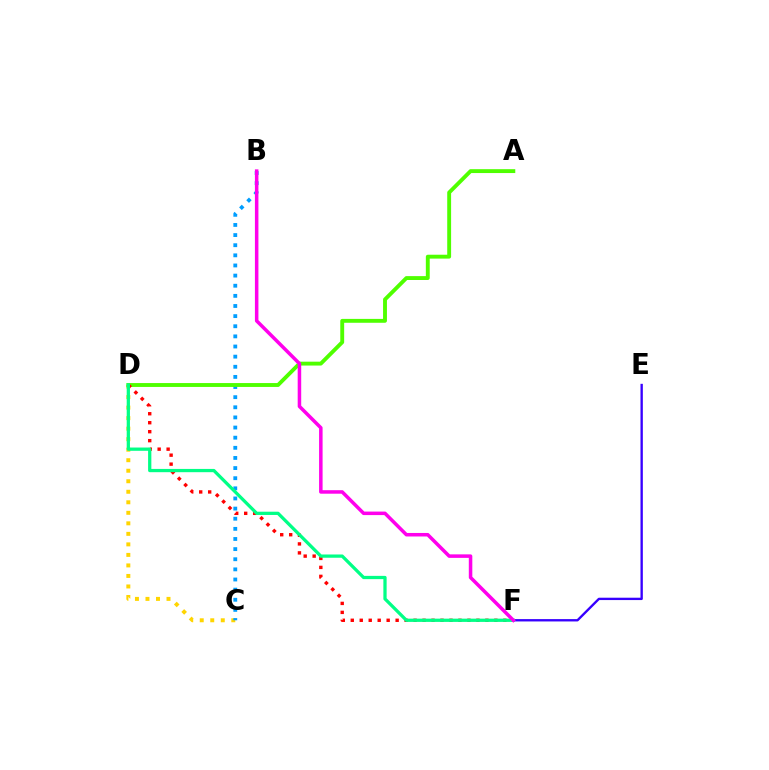{('C', 'D'): [{'color': '#ffd500', 'line_style': 'dotted', 'thickness': 2.86}], ('B', 'C'): [{'color': '#009eff', 'line_style': 'dotted', 'thickness': 2.75}], ('E', 'F'): [{'color': '#3700ff', 'line_style': 'solid', 'thickness': 1.69}], ('A', 'D'): [{'color': '#4fff00', 'line_style': 'solid', 'thickness': 2.79}], ('D', 'F'): [{'color': '#ff0000', 'line_style': 'dotted', 'thickness': 2.44}, {'color': '#00ff86', 'line_style': 'solid', 'thickness': 2.35}], ('B', 'F'): [{'color': '#ff00ed', 'line_style': 'solid', 'thickness': 2.53}]}